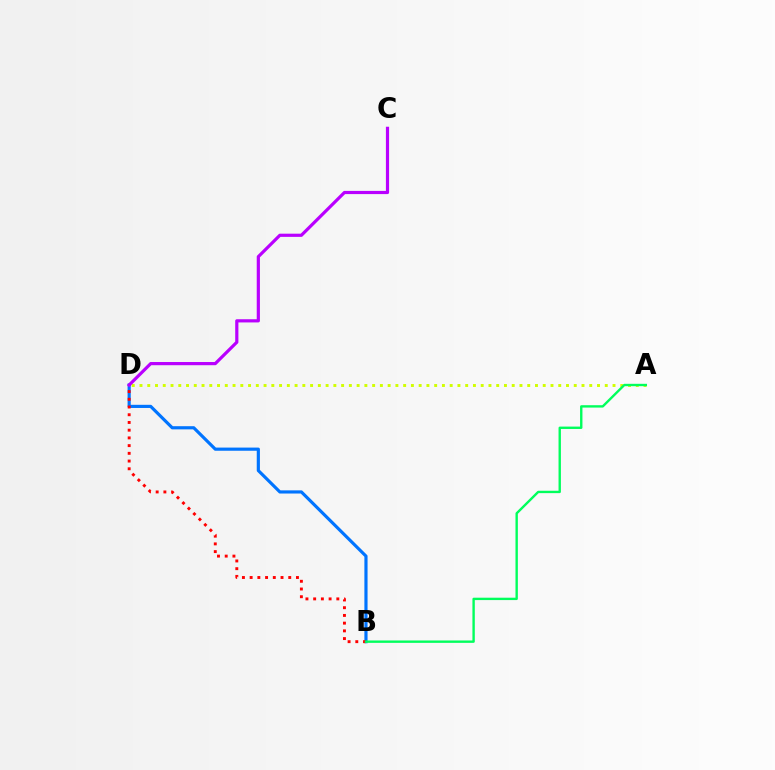{('B', 'D'): [{'color': '#0074ff', 'line_style': 'solid', 'thickness': 2.28}, {'color': '#ff0000', 'line_style': 'dotted', 'thickness': 2.1}], ('A', 'D'): [{'color': '#d1ff00', 'line_style': 'dotted', 'thickness': 2.11}], ('A', 'B'): [{'color': '#00ff5c', 'line_style': 'solid', 'thickness': 1.71}], ('C', 'D'): [{'color': '#b900ff', 'line_style': 'solid', 'thickness': 2.3}]}